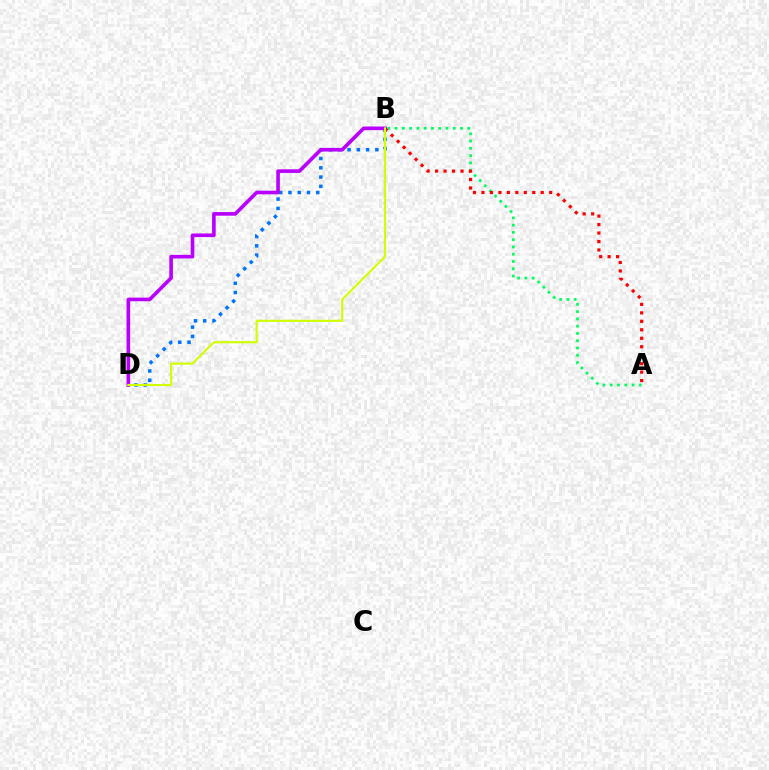{('A', 'B'): [{'color': '#00ff5c', 'line_style': 'dotted', 'thickness': 1.98}, {'color': '#ff0000', 'line_style': 'dotted', 'thickness': 2.3}], ('B', 'D'): [{'color': '#0074ff', 'line_style': 'dotted', 'thickness': 2.52}, {'color': '#b900ff', 'line_style': 'solid', 'thickness': 2.61}, {'color': '#d1ff00', 'line_style': 'solid', 'thickness': 1.53}]}